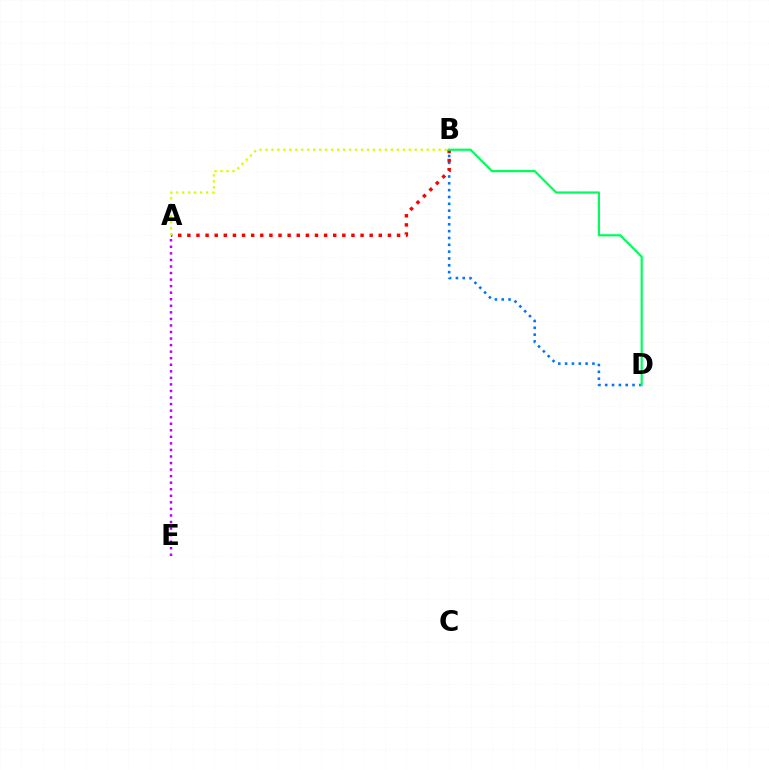{('B', 'D'): [{'color': '#0074ff', 'line_style': 'dotted', 'thickness': 1.86}, {'color': '#00ff5c', 'line_style': 'solid', 'thickness': 1.59}], ('A', 'B'): [{'color': '#ff0000', 'line_style': 'dotted', 'thickness': 2.48}, {'color': '#d1ff00', 'line_style': 'dotted', 'thickness': 1.62}], ('A', 'E'): [{'color': '#b900ff', 'line_style': 'dotted', 'thickness': 1.78}]}